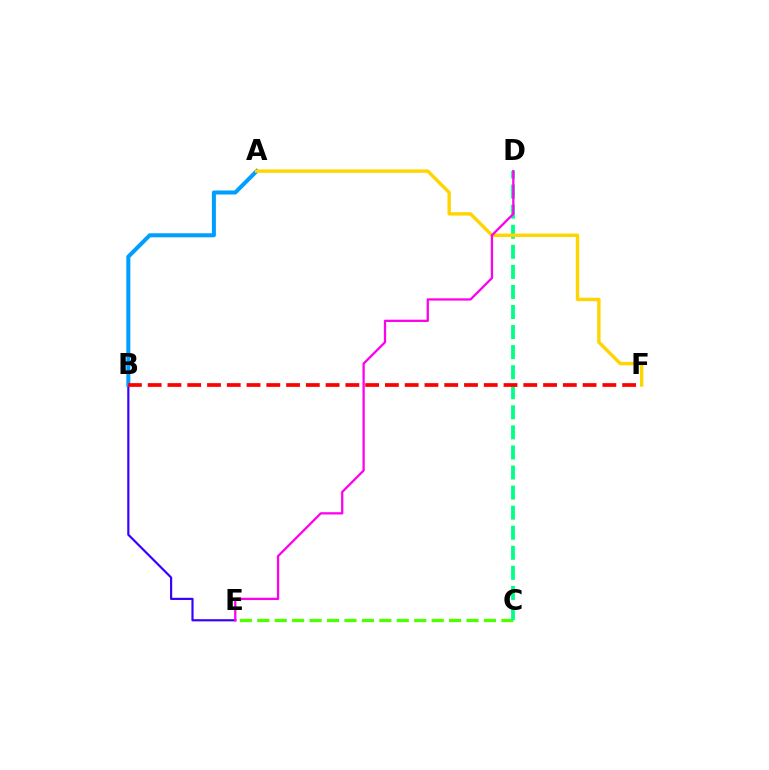{('B', 'E'): [{'color': '#3700ff', 'line_style': 'solid', 'thickness': 1.57}], ('A', 'B'): [{'color': '#009eff', 'line_style': 'solid', 'thickness': 2.89}], ('C', 'E'): [{'color': '#4fff00', 'line_style': 'dashed', 'thickness': 2.37}], ('C', 'D'): [{'color': '#00ff86', 'line_style': 'dashed', 'thickness': 2.73}], ('B', 'F'): [{'color': '#ff0000', 'line_style': 'dashed', 'thickness': 2.69}], ('A', 'F'): [{'color': '#ffd500', 'line_style': 'solid', 'thickness': 2.45}], ('D', 'E'): [{'color': '#ff00ed', 'line_style': 'solid', 'thickness': 1.64}]}